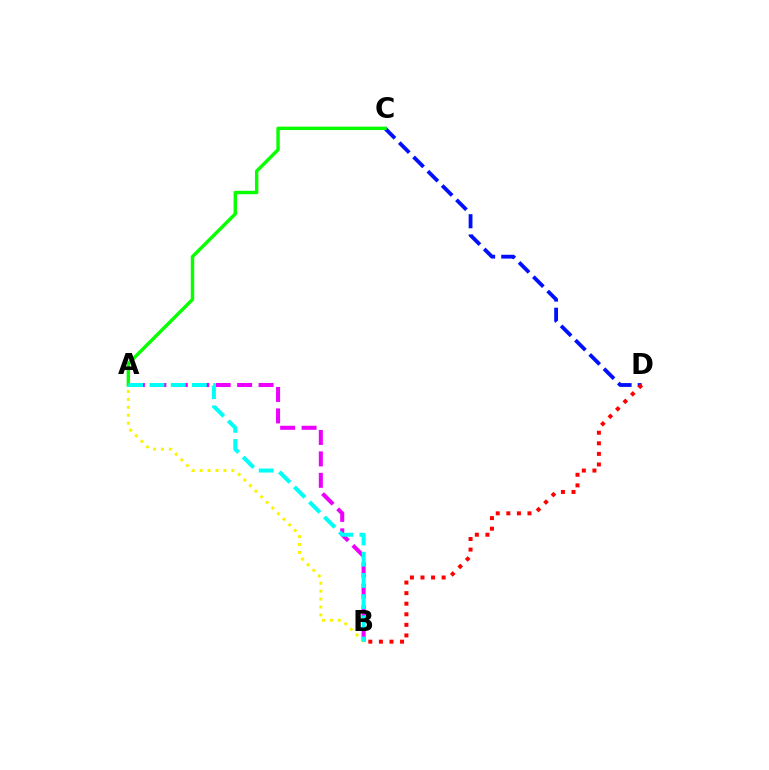{('C', 'D'): [{'color': '#0010ff', 'line_style': 'dashed', 'thickness': 2.75}], ('A', 'B'): [{'color': '#ee00ff', 'line_style': 'dashed', 'thickness': 2.91}, {'color': '#fcf500', 'line_style': 'dotted', 'thickness': 2.15}, {'color': '#00fff6', 'line_style': 'dashed', 'thickness': 2.88}], ('B', 'D'): [{'color': '#ff0000', 'line_style': 'dotted', 'thickness': 2.87}], ('A', 'C'): [{'color': '#08ff00', 'line_style': 'solid', 'thickness': 2.46}]}